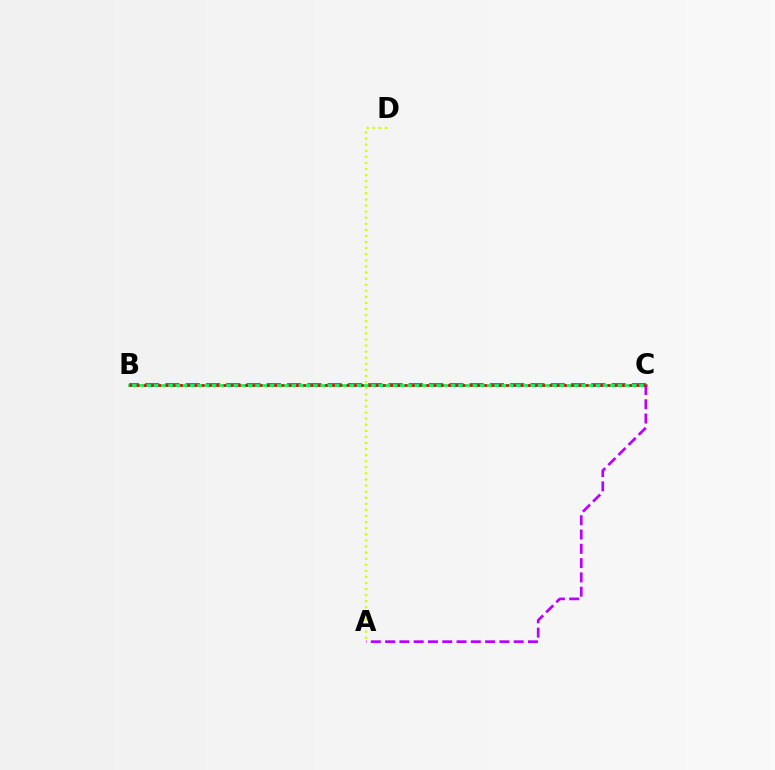{('B', 'C'): [{'color': '#0074ff', 'line_style': 'dashed', 'thickness': 2.76}, {'color': '#00ff5c', 'line_style': 'solid', 'thickness': 1.99}, {'color': '#ff0000', 'line_style': 'dotted', 'thickness': 1.97}], ('A', 'D'): [{'color': '#d1ff00', 'line_style': 'dotted', 'thickness': 1.65}], ('A', 'C'): [{'color': '#b900ff', 'line_style': 'dashed', 'thickness': 1.94}]}